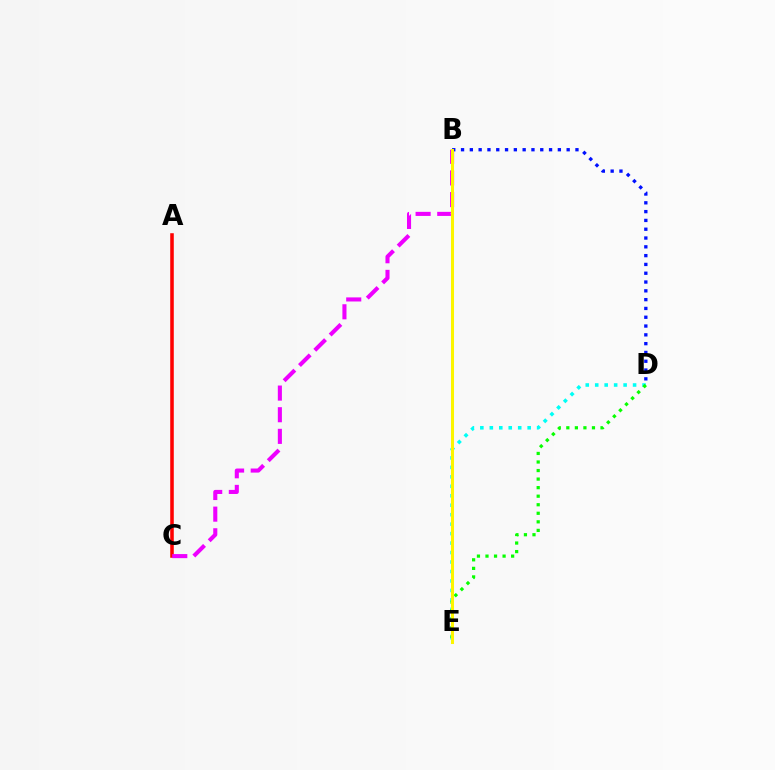{('D', 'E'): [{'color': '#00fff6', 'line_style': 'dotted', 'thickness': 2.57}, {'color': '#08ff00', 'line_style': 'dotted', 'thickness': 2.32}], ('A', 'C'): [{'color': '#ff0000', 'line_style': 'solid', 'thickness': 2.56}], ('B', 'C'): [{'color': '#ee00ff', 'line_style': 'dashed', 'thickness': 2.94}], ('B', 'D'): [{'color': '#0010ff', 'line_style': 'dotted', 'thickness': 2.39}], ('B', 'E'): [{'color': '#fcf500', 'line_style': 'solid', 'thickness': 2.18}]}